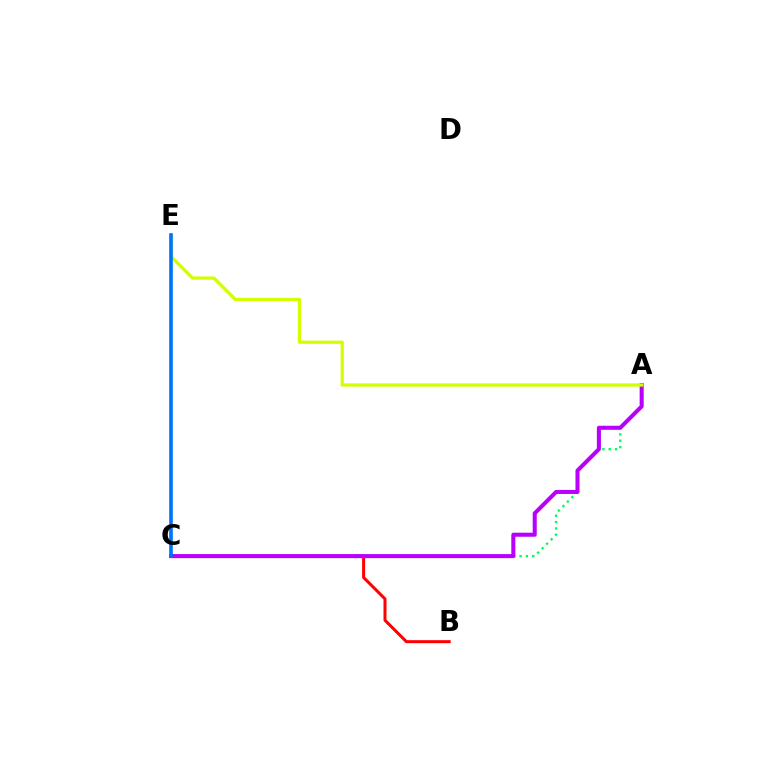{('B', 'C'): [{'color': '#ff0000', 'line_style': 'solid', 'thickness': 2.17}], ('A', 'C'): [{'color': '#00ff5c', 'line_style': 'dotted', 'thickness': 1.72}, {'color': '#b900ff', 'line_style': 'solid', 'thickness': 2.92}], ('A', 'E'): [{'color': '#d1ff00', 'line_style': 'solid', 'thickness': 2.33}], ('C', 'E'): [{'color': '#0074ff', 'line_style': 'solid', 'thickness': 2.61}]}